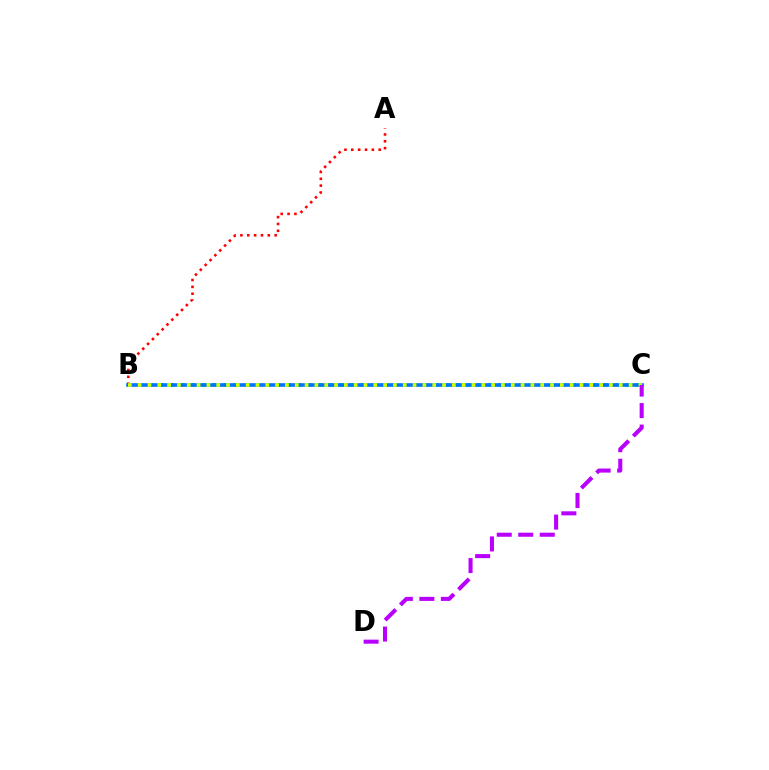{('A', 'B'): [{'color': '#ff0000', 'line_style': 'dotted', 'thickness': 1.86}], ('B', 'C'): [{'color': '#00ff5c', 'line_style': 'dotted', 'thickness': 2.87}, {'color': '#0074ff', 'line_style': 'solid', 'thickness': 2.61}, {'color': '#d1ff00', 'line_style': 'dotted', 'thickness': 2.67}], ('C', 'D'): [{'color': '#b900ff', 'line_style': 'dashed', 'thickness': 2.92}]}